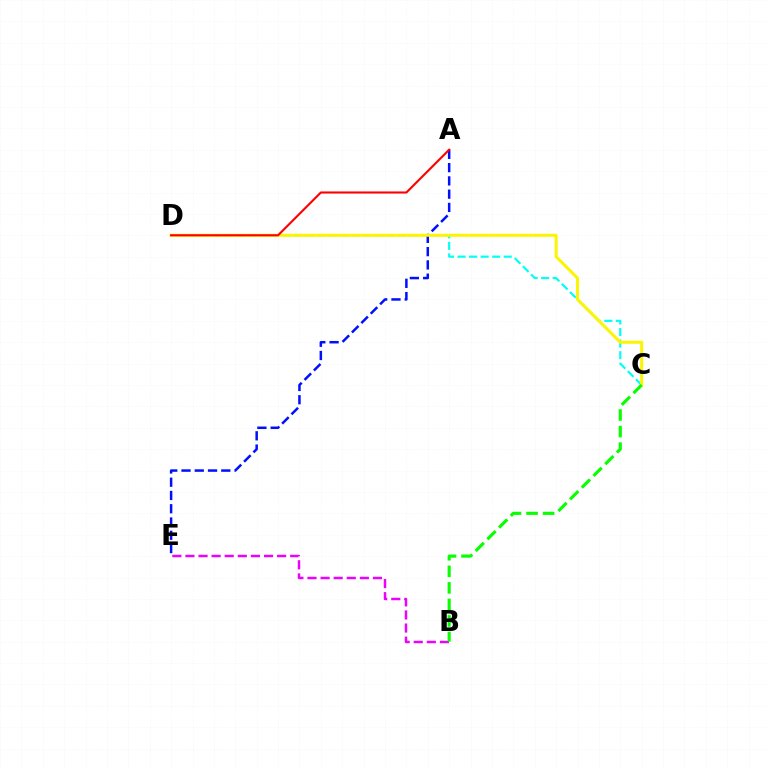{('C', 'D'): [{'color': '#00fff6', 'line_style': 'dashed', 'thickness': 1.57}, {'color': '#fcf500', 'line_style': 'solid', 'thickness': 2.17}], ('A', 'E'): [{'color': '#0010ff', 'line_style': 'dashed', 'thickness': 1.8}], ('B', 'E'): [{'color': '#ee00ff', 'line_style': 'dashed', 'thickness': 1.78}], ('B', 'C'): [{'color': '#08ff00', 'line_style': 'dashed', 'thickness': 2.25}], ('A', 'D'): [{'color': '#ff0000', 'line_style': 'solid', 'thickness': 1.51}]}